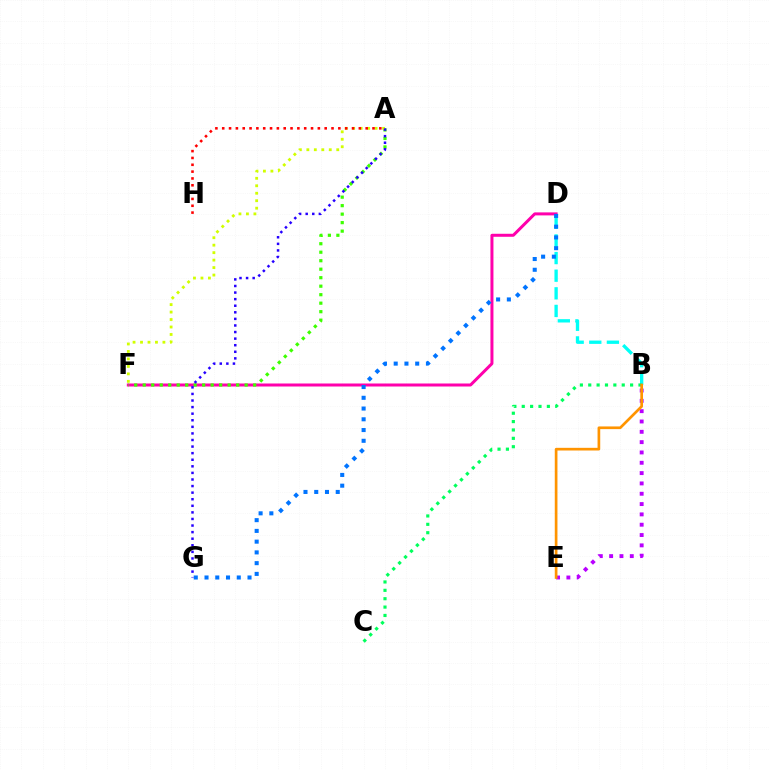{('D', 'F'): [{'color': '#ff00ac', 'line_style': 'solid', 'thickness': 2.16}], ('B', 'D'): [{'color': '#00fff6', 'line_style': 'dashed', 'thickness': 2.39}], ('D', 'G'): [{'color': '#0074ff', 'line_style': 'dotted', 'thickness': 2.92}], ('A', 'F'): [{'color': '#3dff00', 'line_style': 'dotted', 'thickness': 2.31}, {'color': '#d1ff00', 'line_style': 'dotted', 'thickness': 2.03}], ('B', 'C'): [{'color': '#00ff5c', 'line_style': 'dotted', 'thickness': 2.27}], ('B', 'E'): [{'color': '#b900ff', 'line_style': 'dotted', 'thickness': 2.8}, {'color': '#ff9400', 'line_style': 'solid', 'thickness': 1.93}], ('A', 'G'): [{'color': '#2500ff', 'line_style': 'dotted', 'thickness': 1.79}], ('A', 'H'): [{'color': '#ff0000', 'line_style': 'dotted', 'thickness': 1.86}]}